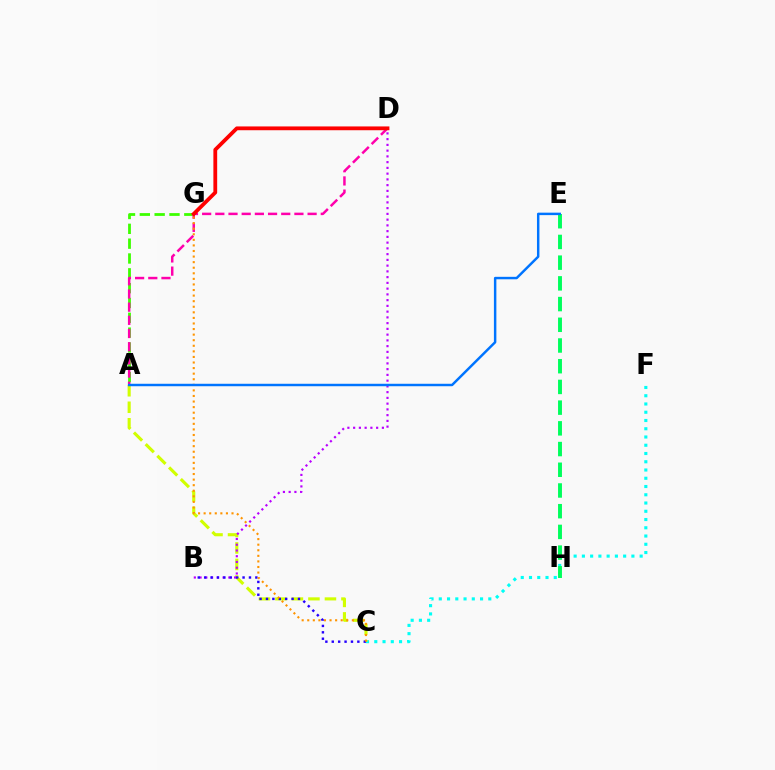{('C', 'F'): [{'color': '#00fff6', 'line_style': 'dotted', 'thickness': 2.24}], ('A', 'G'): [{'color': '#3dff00', 'line_style': 'dashed', 'thickness': 2.01}], ('A', 'C'): [{'color': '#d1ff00', 'line_style': 'dashed', 'thickness': 2.24}], ('A', 'D'): [{'color': '#ff00ac', 'line_style': 'dashed', 'thickness': 1.79}], ('B', 'D'): [{'color': '#b900ff', 'line_style': 'dotted', 'thickness': 1.56}], ('E', 'H'): [{'color': '#00ff5c', 'line_style': 'dashed', 'thickness': 2.81}], ('B', 'C'): [{'color': '#2500ff', 'line_style': 'dotted', 'thickness': 1.74}], ('D', 'G'): [{'color': '#ff0000', 'line_style': 'solid', 'thickness': 2.73}], ('C', 'G'): [{'color': '#ff9400', 'line_style': 'dotted', 'thickness': 1.51}], ('A', 'E'): [{'color': '#0074ff', 'line_style': 'solid', 'thickness': 1.77}]}